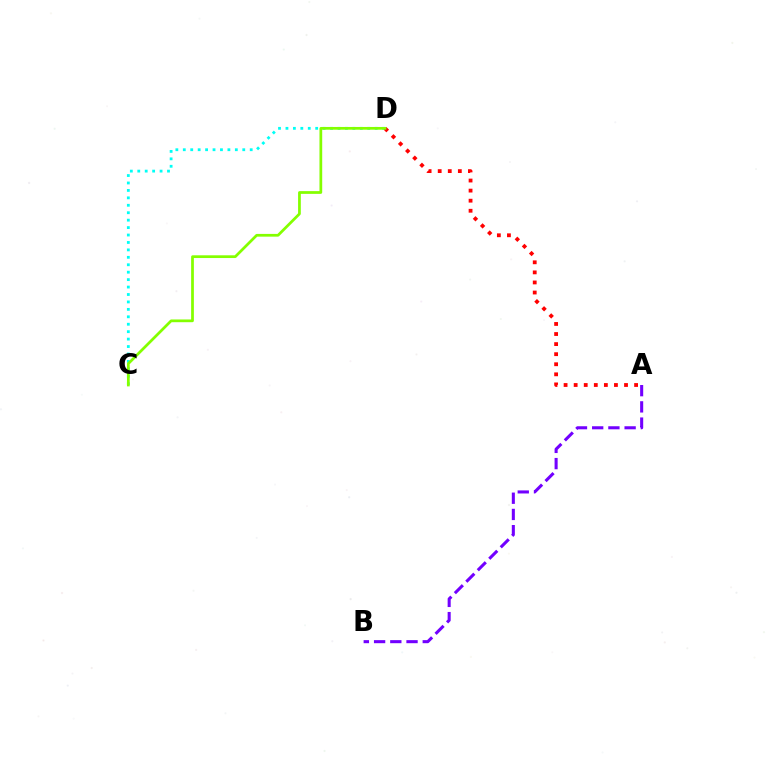{('C', 'D'): [{'color': '#00fff6', 'line_style': 'dotted', 'thickness': 2.02}, {'color': '#84ff00', 'line_style': 'solid', 'thickness': 1.97}], ('A', 'D'): [{'color': '#ff0000', 'line_style': 'dotted', 'thickness': 2.74}], ('A', 'B'): [{'color': '#7200ff', 'line_style': 'dashed', 'thickness': 2.2}]}